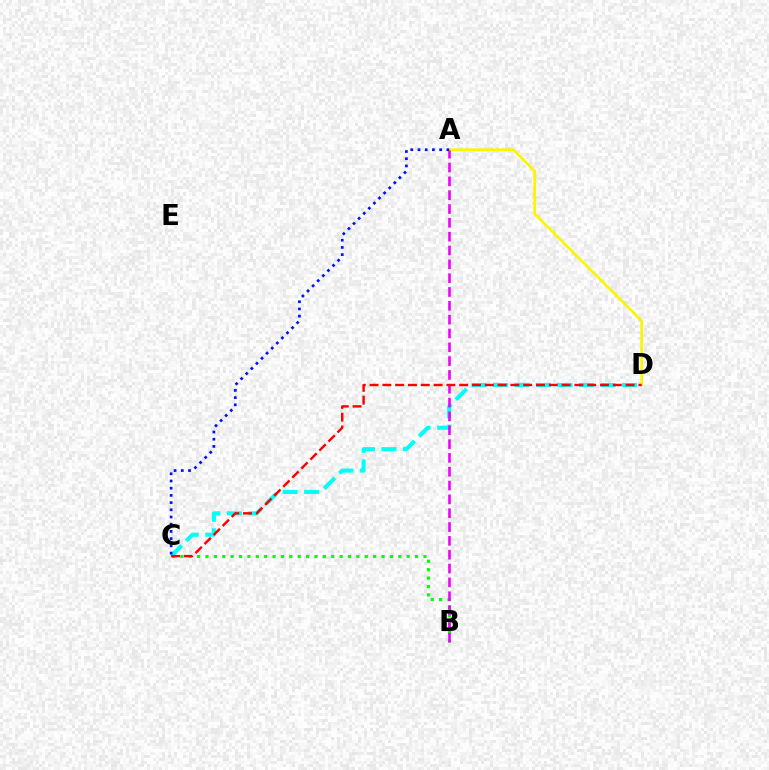{('B', 'C'): [{'color': '#08ff00', 'line_style': 'dotted', 'thickness': 2.28}], ('C', 'D'): [{'color': '#00fff6', 'line_style': 'dashed', 'thickness': 2.92}, {'color': '#ff0000', 'line_style': 'dashed', 'thickness': 1.74}], ('A', 'D'): [{'color': '#fcf500', 'line_style': 'solid', 'thickness': 1.92}], ('A', 'B'): [{'color': '#ee00ff', 'line_style': 'dashed', 'thickness': 1.88}], ('A', 'C'): [{'color': '#0010ff', 'line_style': 'dotted', 'thickness': 1.96}]}